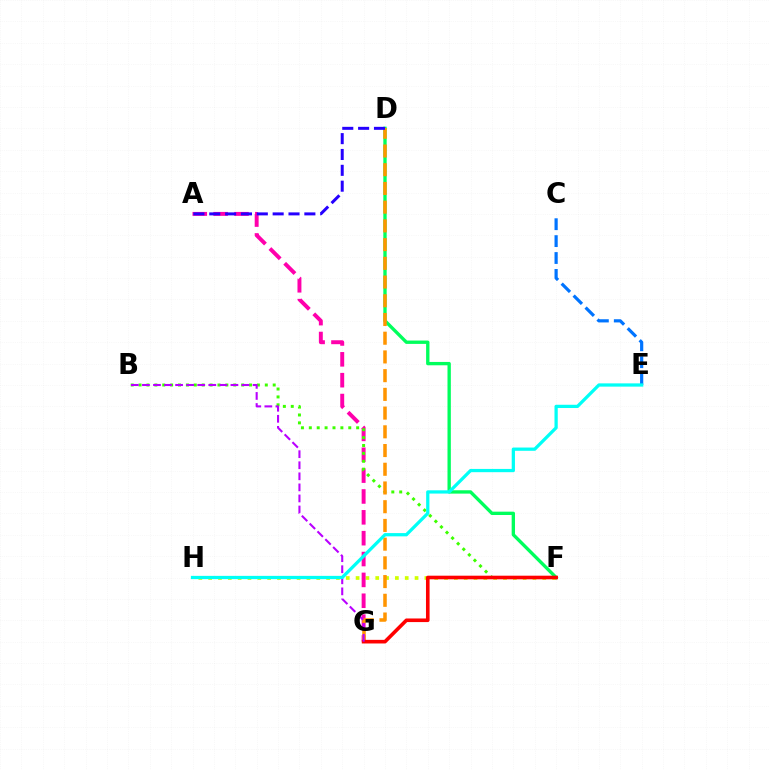{('D', 'F'): [{'color': '#00ff5c', 'line_style': 'solid', 'thickness': 2.41}], ('F', 'H'): [{'color': '#d1ff00', 'line_style': 'dotted', 'thickness': 2.67}], ('C', 'E'): [{'color': '#0074ff', 'line_style': 'dashed', 'thickness': 2.3}], ('A', 'G'): [{'color': '#ff00ac', 'line_style': 'dashed', 'thickness': 2.83}], ('B', 'F'): [{'color': '#3dff00', 'line_style': 'dotted', 'thickness': 2.14}], ('D', 'G'): [{'color': '#ff9400', 'line_style': 'dashed', 'thickness': 2.54}], ('A', 'D'): [{'color': '#2500ff', 'line_style': 'dashed', 'thickness': 2.15}], ('F', 'G'): [{'color': '#ff0000', 'line_style': 'solid', 'thickness': 2.6}], ('B', 'G'): [{'color': '#b900ff', 'line_style': 'dashed', 'thickness': 1.5}], ('E', 'H'): [{'color': '#00fff6', 'line_style': 'solid', 'thickness': 2.34}]}